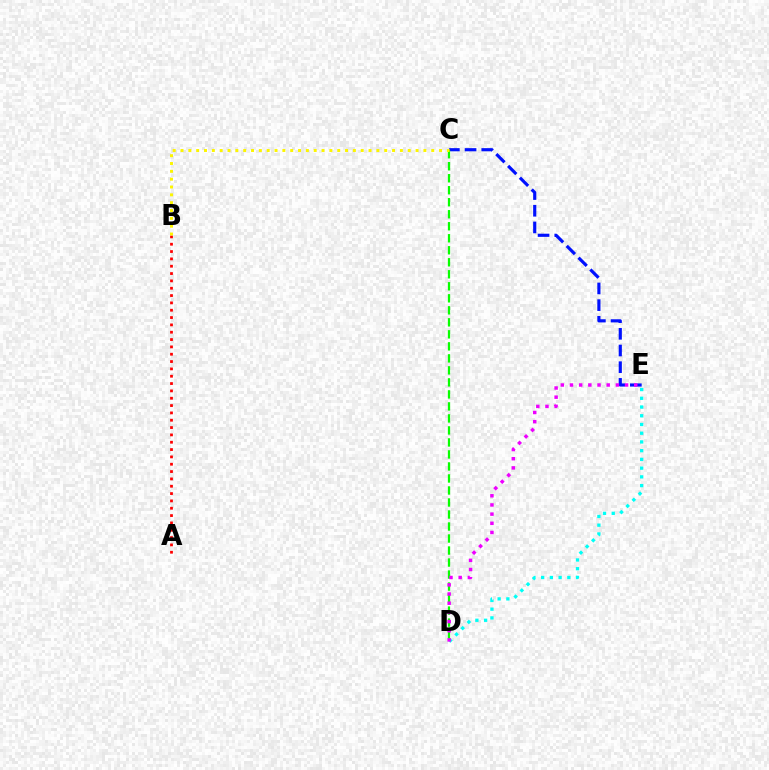{('C', 'E'): [{'color': '#0010ff', 'line_style': 'dashed', 'thickness': 2.27}], ('A', 'B'): [{'color': '#ff0000', 'line_style': 'dotted', 'thickness': 1.99}], ('C', 'D'): [{'color': '#08ff00', 'line_style': 'dashed', 'thickness': 1.63}], ('D', 'E'): [{'color': '#00fff6', 'line_style': 'dotted', 'thickness': 2.37}, {'color': '#ee00ff', 'line_style': 'dotted', 'thickness': 2.49}], ('B', 'C'): [{'color': '#fcf500', 'line_style': 'dotted', 'thickness': 2.13}]}